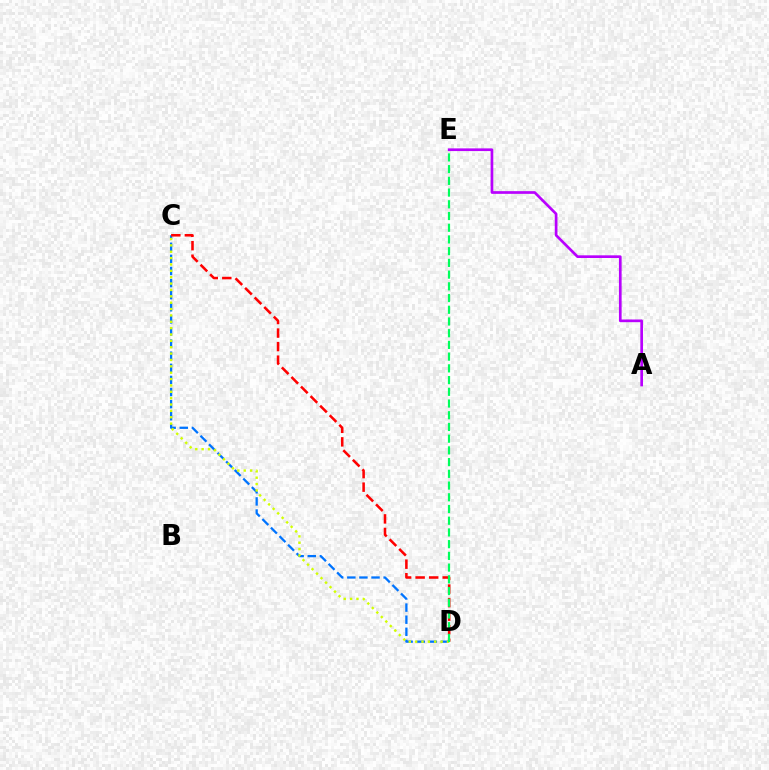{('C', 'D'): [{'color': '#0074ff', 'line_style': 'dashed', 'thickness': 1.64}, {'color': '#d1ff00', 'line_style': 'dotted', 'thickness': 1.73}, {'color': '#ff0000', 'line_style': 'dashed', 'thickness': 1.84}], ('A', 'E'): [{'color': '#b900ff', 'line_style': 'solid', 'thickness': 1.94}], ('D', 'E'): [{'color': '#00ff5c', 'line_style': 'dashed', 'thickness': 1.59}]}